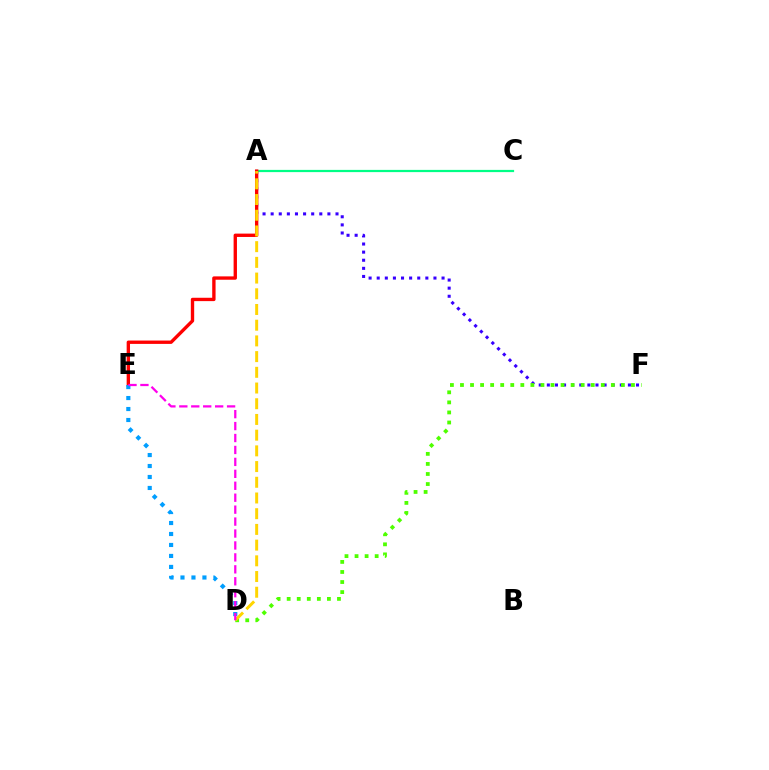{('A', 'F'): [{'color': '#3700ff', 'line_style': 'dotted', 'thickness': 2.2}], ('A', 'C'): [{'color': '#00ff86', 'line_style': 'solid', 'thickness': 1.6}], ('A', 'E'): [{'color': '#ff0000', 'line_style': 'solid', 'thickness': 2.42}], ('D', 'E'): [{'color': '#009eff', 'line_style': 'dotted', 'thickness': 2.98}, {'color': '#ff00ed', 'line_style': 'dashed', 'thickness': 1.62}], ('D', 'F'): [{'color': '#4fff00', 'line_style': 'dotted', 'thickness': 2.73}], ('A', 'D'): [{'color': '#ffd500', 'line_style': 'dashed', 'thickness': 2.13}]}